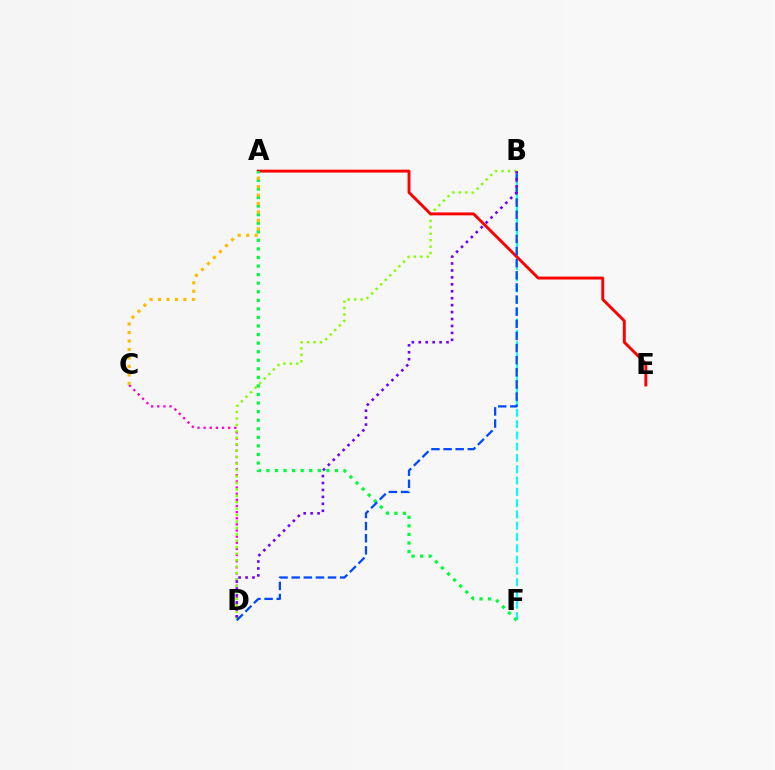{('B', 'F'): [{'color': '#00fff6', 'line_style': 'dashed', 'thickness': 1.53}], ('C', 'D'): [{'color': '#ff00cf', 'line_style': 'dotted', 'thickness': 1.67}], ('B', 'D'): [{'color': '#84ff00', 'line_style': 'dotted', 'thickness': 1.75}, {'color': '#004bff', 'line_style': 'dashed', 'thickness': 1.65}, {'color': '#7200ff', 'line_style': 'dotted', 'thickness': 1.89}], ('A', 'E'): [{'color': '#ff0000', 'line_style': 'solid', 'thickness': 2.09}], ('A', 'F'): [{'color': '#00ff39', 'line_style': 'dotted', 'thickness': 2.33}], ('A', 'C'): [{'color': '#ffbd00', 'line_style': 'dotted', 'thickness': 2.3}]}